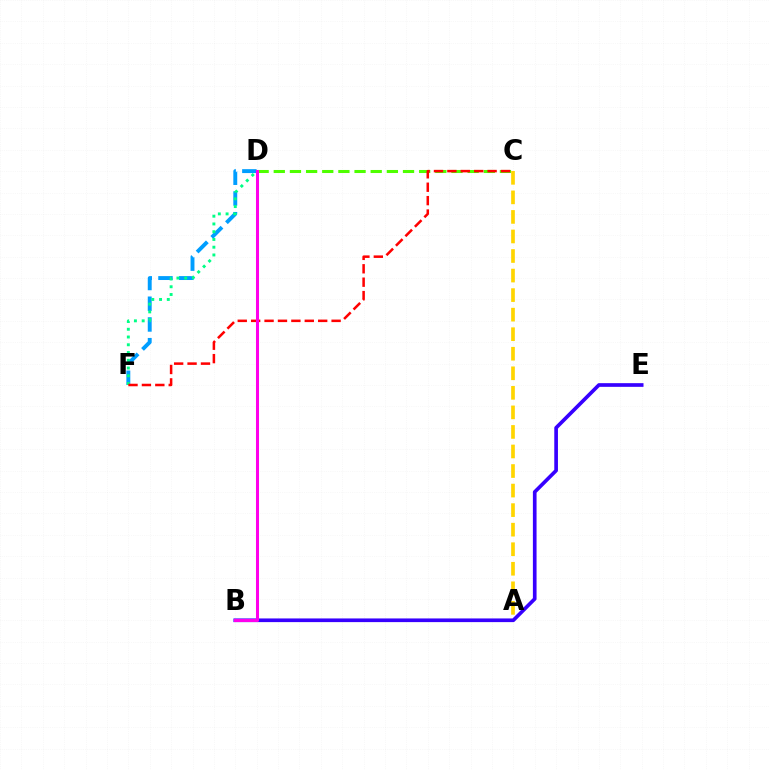{('C', 'D'): [{'color': '#4fff00', 'line_style': 'dashed', 'thickness': 2.19}], ('B', 'E'): [{'color': '#3700ff', 'line_style': 'solid', 'thickness': 2.64}], ('D', 'F'): [{'color': '#009eff', 'line_style': 'dashed', 'thickness': 2.82}, {'color': '#00ff86', 'line_style': 'dotted', 'thickness': 2.11}], ('C', 'F'): [{'color': '#ff0000', 'line_style': 'dashed', 'thickness': 1.82}], ('A', 'C'): [{'color': '#ffd500', 'line_style': 'dashed', 'thickness': 2.66}], ('B', 'D'): [{'color': '#ff00ed', 'line_style': 'solid', 'thickness': 2.19}]}